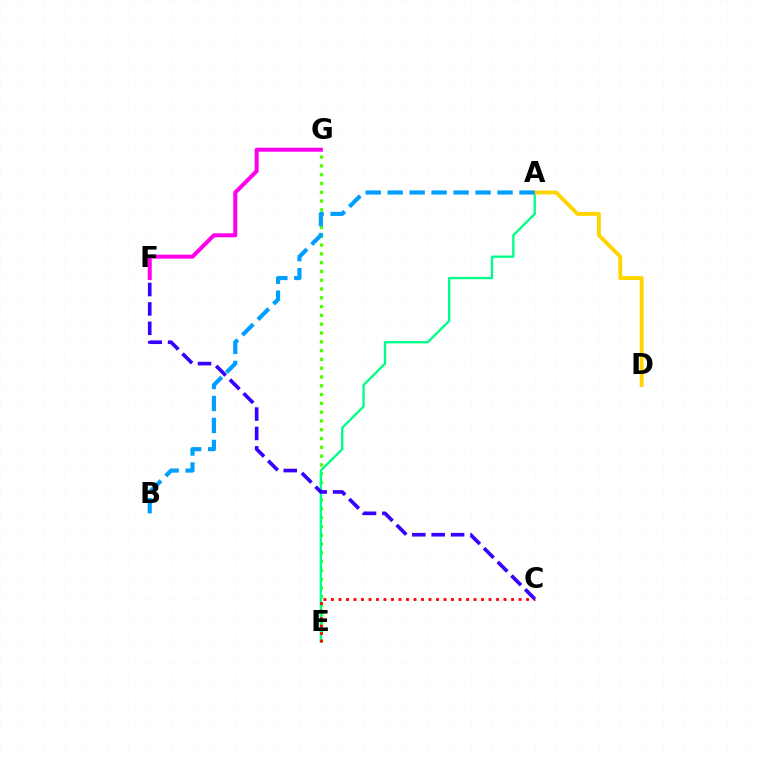{('E', 'G'): [{'color': '#4fff00', 'line_style': 'dotted', 'thickness': 2.39}], ('A', 'E'): [{'color': '#00ff86', 'line_style': 'solid', 'thickness': 1.68}], ('A', 'D'): [{'color': '#ffd500', 'line_style': 'solid', 'thickness': 2.8}], ('F', 'G'): [{'color': '#ff00ed', 'line_style': 'solid', 'thickness': 2.89}], ('C', 'E'): [{'color': '#ff0000', 'line_style': 'dotted', 'thickness': 2.04}], ('C', 'F'): [{'color': '#3700ff', 'line_style': 'dashed', 'thickness': 2.63}], ('A', 'B'): [{'color': '#009eff', 'line_style': 'dashed', 'thickness': 2.99}]}